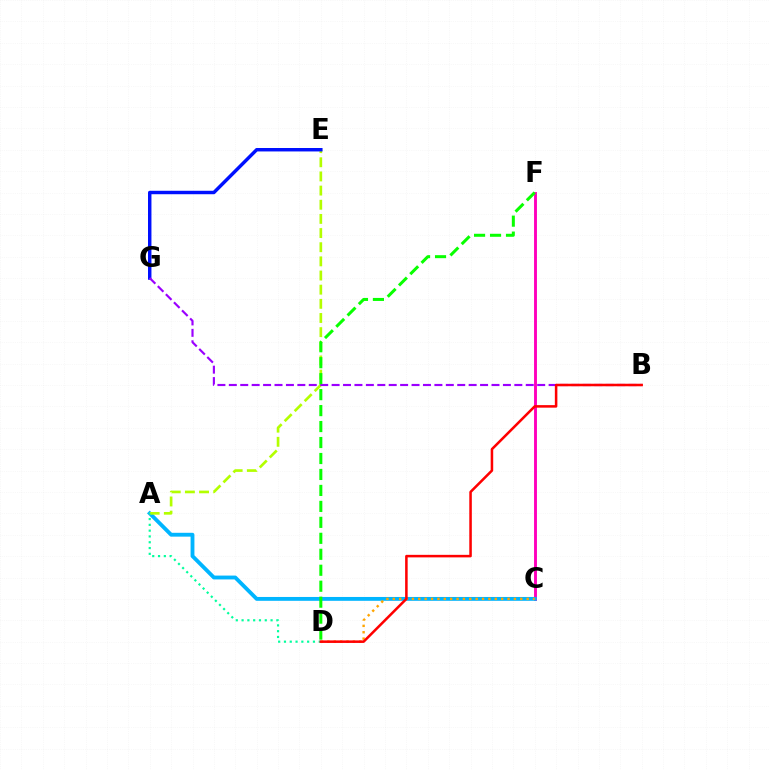{('C', 'F'): [{'color': '#ff00bd', 'line_style': 'solid', 'thickness': 2.09}], ('A', 'C'): [{'color': '#00b5ff', 'line_style': 'solid', 'thickness': 2.77}], ('C', 'D'): [{'color': '#ffa500', 'line_style': 'dotted', 'thickness': 1.73}], ('A', 'E'): [{'color': '#b3ff00', 'line_style': 'dashed', 'thickness': 1.92}], ('E', 'G'): [{'color': '#0010ff', 'line_style': 'solid', 'thickness': 2.48}], ('B', 'G'): [{'color': '#9b00ff', 'line_style': 'dashed', 'thickness': 1.55}], ('D', 'F'): [{'color': '#08ff00', 'line_style': 'dashed', 'thickness': 2.17}], ('A', 'D'): [{'color': '#00ff9d', 'line_style': 'dotted', 'thickness': 1.57}], ('B', 'D'): [{'color': '#ff0000', 'line_style': 'solid', 'thickness': 1.82}]}